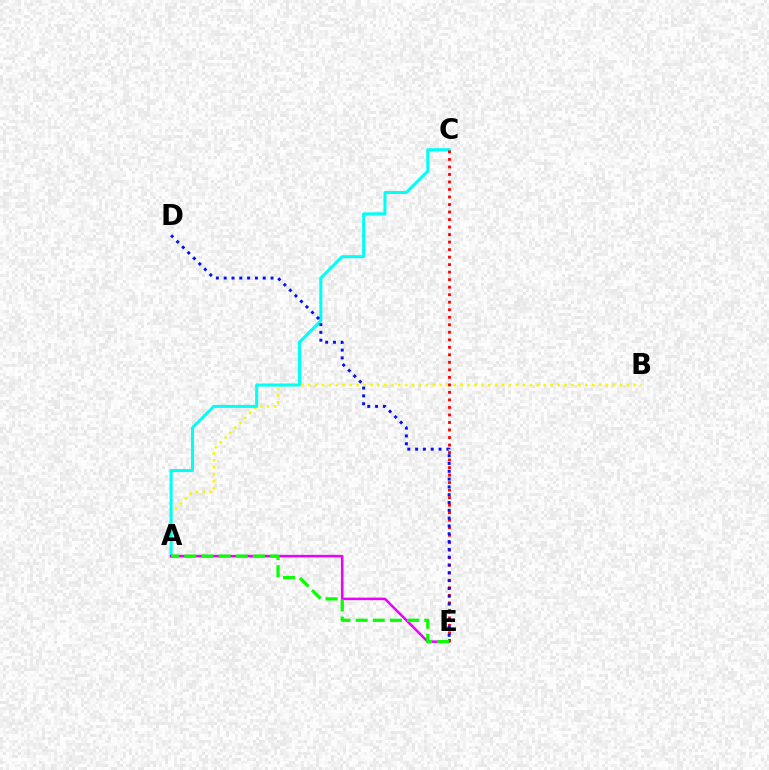{('A', 'B'): [{'color': '#fcf500', 'line_style': 'dotted', 'thickness': 1.88}], ('A', 'C'): [{'color': '#00fff6', 'line_style': 'solid', 'thickness': 2.19}], ('A', 'E'): [{'color': '#ee00ff', 'line_style': 'solid', 'thickness': 1.82}, {'color': '#08ff00', 'line_style': 'dashed', 'thickness': 2.33}], ('C', 'E'): [{'color': '#ff0000', 'line_style': 'dotted', 'thickness': 2.04}], ('D', 'E'): [{'color': '#0010ff', 'line_style': 'dotted', 'thickness': 2.12}]}